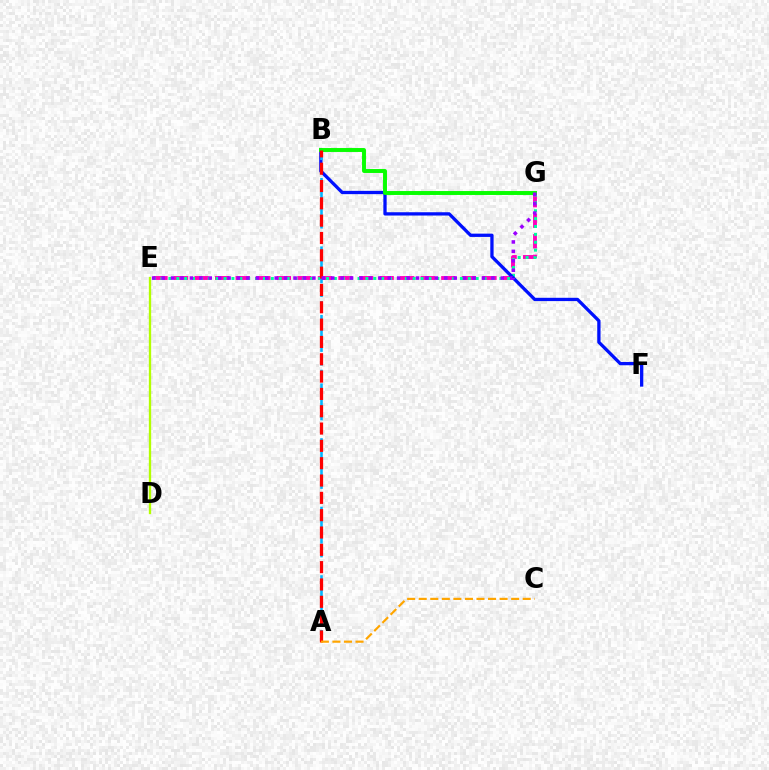{('E', 'G'): [{'color': '#ff00bd', 'line_style': 'dashed', 'thickness': 2.79}, {'color': '#00ff9d', 'line_style': 'dotted', 'thickness': 2.14}, {'color': '#9b00ff', 'line_style': 'dotted', 'thickness': 2.56}], ('B', 'F'): [{'color': '#0010ff', 'line_style': 'solid', 'thickness': 2.37}], ('A', 'B'): [{'color': '#00b5ff', 'line_style': 'dashed', 'thickness': 1.86}, {'color': '#ff0000', 'line_style': 'dashed', 'thickness': 2.35}], ('B', 'G'): [{'color': '#08ff00', 'line_style': 'solid', 'thickness': 2.83}], ('A', 'C'): [{'color': '#ffa500', 'line_style': 'dashed', 'thickness': 1.57}], ('D', 'E'): [{'color': '#b3ff00', 'line_style': 'solid', 'thickness': 1.67}]}